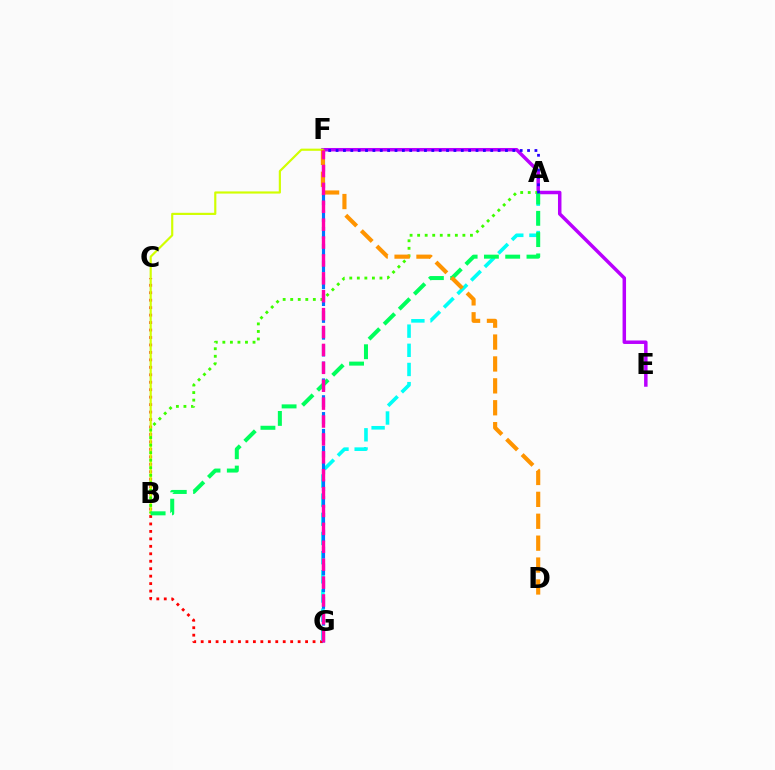{('E', 'F'): [{'color': '#b900ff', 'line_style': 'solid', 'thickness': 2.51}], ('C', 'G'): [{'color': '#ff0000', 'line_style': 'dotted', 'thickness': 2.03}], ('A', 'G'): [{'color': '#00fff6', 'line_style': 'dashed', 'thickness': 2.6}], ('B', 'F'): [{'color': '#d1ff00', 'line_style': 'solid', 'thickness': 1.56}], ('F', 'G'): [{'color': '#0074ff', 'line_style': 'dashed', 'thickness': 2.29}, {'color': '#ff00ac', 'line_style': 'dashed', 'thickness': 2.43}], ('A', 'B'): [{'color': '#3dff00', 'line_style': 'dotted', 'thickness': 2.05}, {'color': '#00ff5c', 'line_style': 'dashed', 'thickness': 2.89}], ('D', 'F'): [{'color': '#ff9400', 'line_style': 'dashed', 'thickness': 2.98}], ('A', 'F'): [{'color': '#2500ff', 'line_style': 'dotted', 'thickness': 2.0}]}